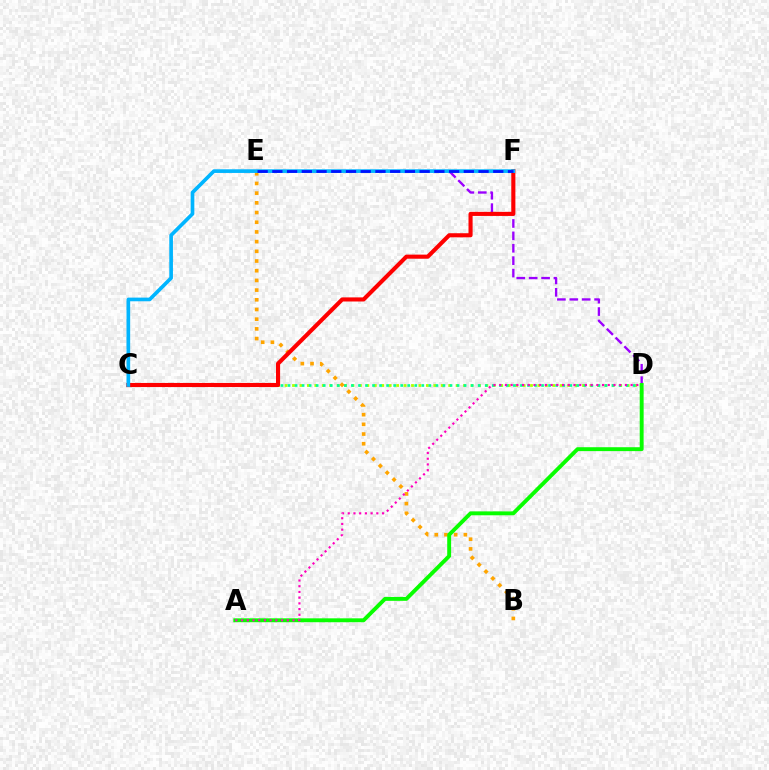{('C', 'D'): [{'color': '#b3ff00', 'line_style': 'dotted', 'thickness': 2.02}, {'color': '#00ff9d', 'line_style': 'dotted', 'thickness': 1.91}], ('D', 'E'): [{'color': '#9b00ff', 'line_style': 'dashed', 'thickness': 1.69}], ('B', 'E'): [{'color': '#ffa500', 'line_style': 'dotted', 'thickness': 2.63}], ('C', 'F'): [{'color': '#ff0000', 'line_style': 'solid', 'thickness': 2.95}, {'color': '#00b5ff', 'line_style': 'solid', 'thickness': 2.64}], ('E', 'F'): [{'color': '#0010ff', 'line_style': 'dashed', 'thickness': 2.0}], ('A', 'D'): [{'color': '#08ff00', 'line_style': 'solid', 'thickness': 2.81}, {'color': '#ff00bd', 'line_style': 'dotted', 'thickness': 1.55}]}